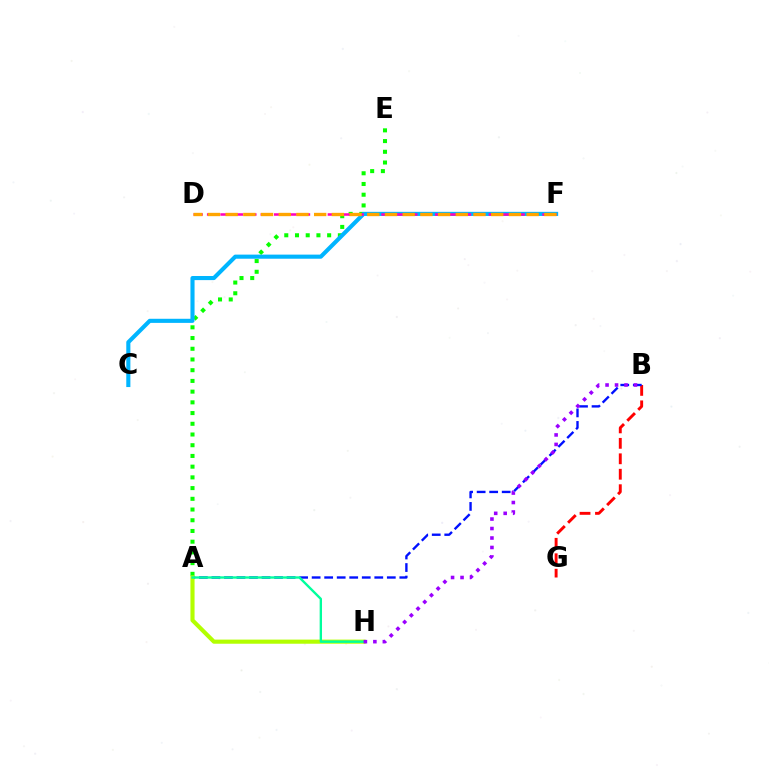{('A', 'E'): [{'color': '#08ff00', 'line_style': 'dotted', 'thickness': 2.91}], ('B', 'G'): [{'color': '#ff0000', 'line_style': 'dashed', 'thickness': 2.1}], ('C', 'F'): [{'color': '#00b5ff', 'line_style': 'solid', 'thickness': 2.96}], ('D', 'F'): [{'color': '#ff00bd', 'line_style': 'dashed', 'thickness': 1.82}, {'color': '#ffa500', 'line_style': 'dashed', 'thickness': 2.41}], ('A', 'B'): [{'color': '#0010ff', 'line_style': 'dashed', 'thickness': 1.7}], ('A', 'H'): [{'color': '#b3ff00', 'line_style': 'solid', 'thickness': 2.97}, {'color': '#00ff9d', 'line_style': 'solid', 'thickness': 1.7}], ('B', 'H'): [{'color': '#9b00ff', 'line_style': 'dotted', 'thickness': 2.58}]}